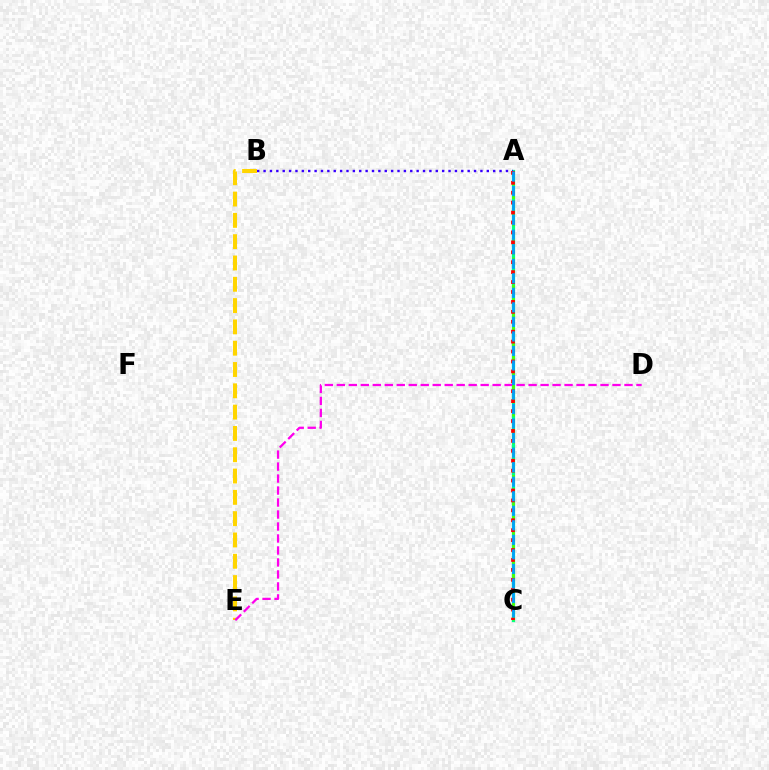{('B', 'E'): [{'color': '#ffd500', 'line_style': 'dashed', 'thickness': 2.89}], ('A', 'C'): [{'color': '#00ff86', 'line_style': 'solid', 'thickness': 2.33}, {'color': '#4fff00', 'line_style': 'dashed', 'thickness': 1.85}, {'color': '#ff0000', 'line_style': 'dotted', 'thickness': 2.7}, {'color': '#009eff', 'line_style': 'dashed', 'thickness': 1.97}], ('A', 'B'): [{'color': '#3700ff', 'line_style': 'dotted', 'thickness': 1.73}], ('D', 'E'): [{'color': '#ff00ed', 'line_style': 'dashed', 'thickness': 1.63}]}